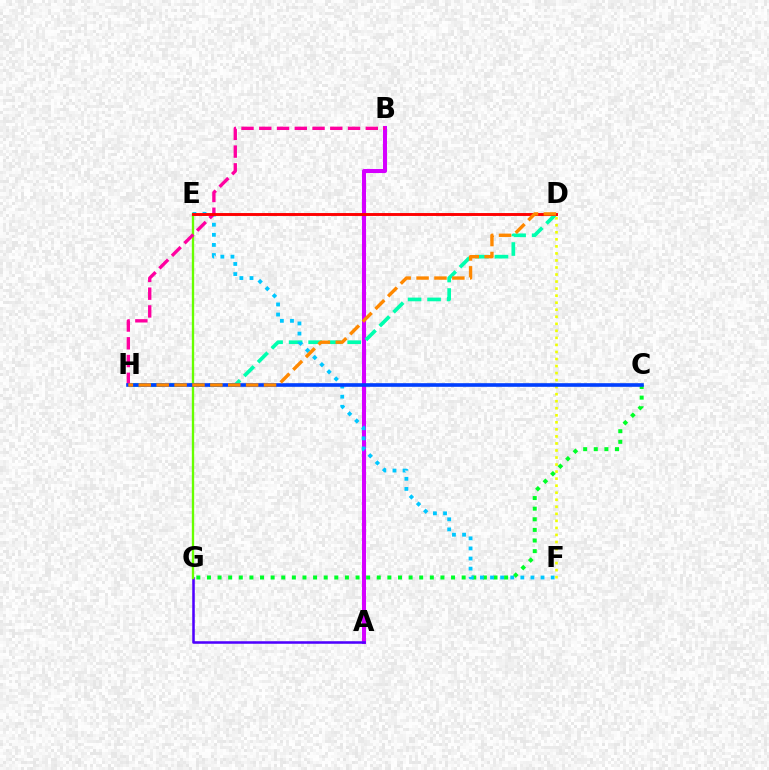{('A', 'B'): [{'color': '#d600ff', 'line_style': 'solid', 'thickness': 2.93}], ('A', 'G'): [{'color': '#4f00ff', 'line_style': 'solid', 'thickness': 1.83}], ('C', 'G'): [{'color': '#00ff27', 'line_style': 'dotted', 'thickness': 2.88}], ('D', 'H'): [{'color': '#00ffaf', 'line_style': 'dashed', 'thickness': 2.65}, {'color': '#ff8800', 'line_style': 'dashed', 'thickness': 2.43}], ('E', 'F'): [{'color': '#00c7ff', 'line_style': 'dotted', 'thickness': 2.75}], ('D', 'F'): [{'color': '#eeff00', 'line_style': 'dotted', 'thickness': 1.91}], ('E', 'G'): [{'color': '#66ff00', 'line_style': 'solid', 'thickness': 1.68}], ('B', 'H'): [{'color': '#ff00a0', 'line_style': 'dashed', 'thickness': 2.41}], ('C', 'H'): [{'color': '#003fff', 'line_style': 'solid', 'thickness': 2.61}], ('D', 'E'): [{'color': '#ff0000', 'line_style': 'solid', 'thickness': 2.09}]}